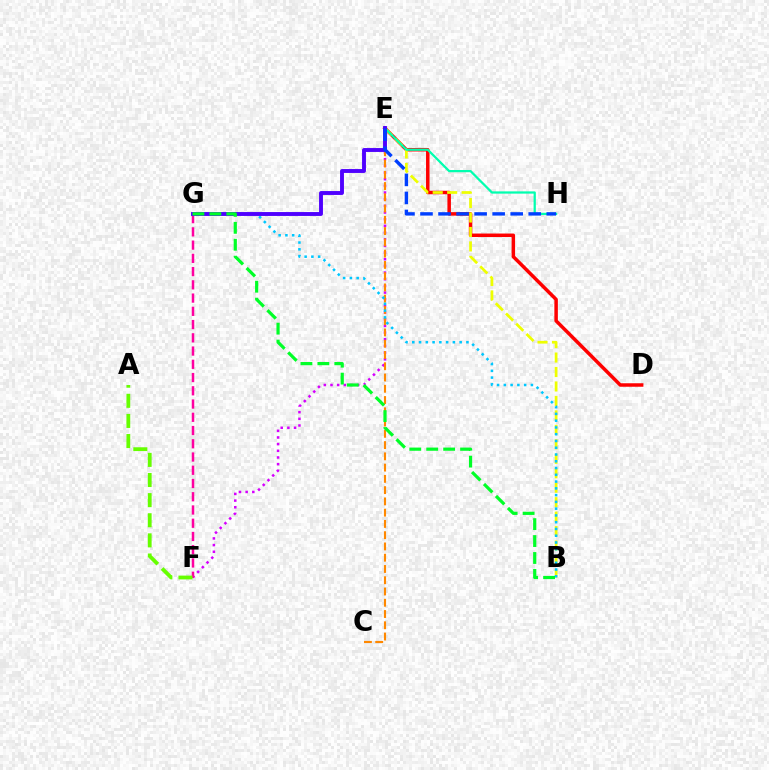{('E', 'F'): [{'color': '#d600ff', 'line_style': 'dotted', 'thickness': 1.81}], ('D', 'E'): [{'color': '#ff0000', 'line_style': 'solid', 'thickness': 2.52}], ('B', 'E'): [{'color': '#eeff00', 'line_style': 'dashed', 'thickness': 1.96}], ('C', 'E'): [{'color': '#ff8800', 'line_style': 'dashed', 'thickness': 1.53}], ('B', 'G'): [{'color': '#00c7ff', 'line_style': 'dotted', 'thickness': 1.84}, {'color': '#00ff27', 'line_style': 'dashed', 'thickness': 2.3}], ('F', 'G'): [{'color': '#ff00a0', 'line_style': 'dashed', 'thickness': 1.8}], ('E', 'H'): [{'color': '#00ffaf', 'line_style': 'solid', 'thickness': 1.62}, {'color': '#003fff', 'line_style': 'dashed', 'thickness': 2.45}], ('E', 'G'): [{'color': '#4f00ff', 'line_style': 'solid', 'thickness': 2.8}], ('A', 'F'): [{'color': '#66ff00', 'line_style': 'dashed', 'thickness': 2.73}]}